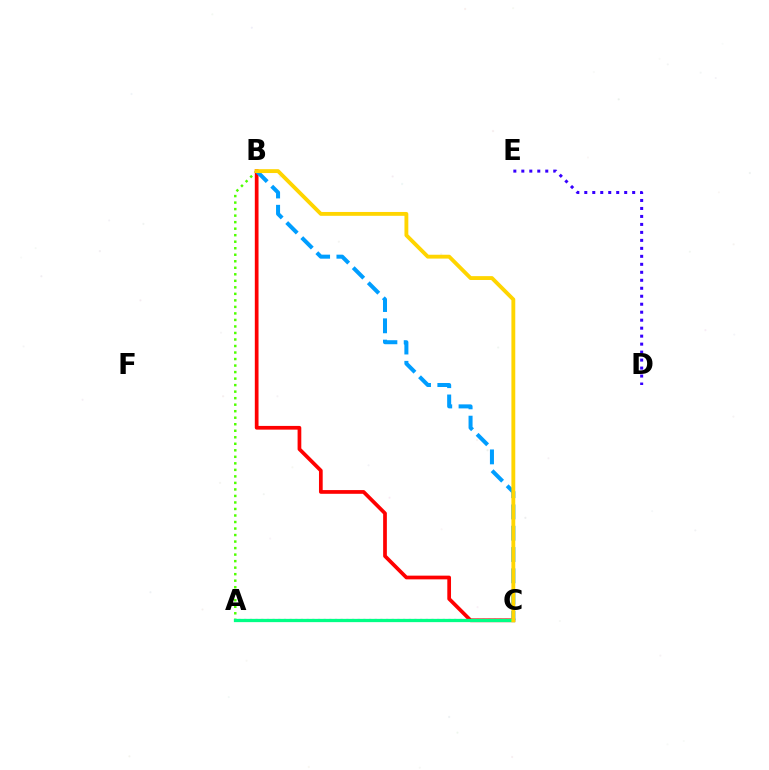{('A', 'B'): [{'color': '#4fff00', 'line_style': 'dotted', 'thickness': 1.77}], ('A', 'C'): [{'color': '#ff00ed', 'line_style': 'dotted', 'thickness': 1.54}, {'color': '#00ff86', 'line_style': 'solid', 'thickness': 2.35}], ('B', 'C'): [{'color': '#ff0000', 'line_style': 'solid', 'thickness': 2.67}, {'color': '#009eff', 'line_style': 'dashed', 'thickness': 2.89}, {'color': '#ffd500', 'line_style': 'solid', 'thickness': 2.78}], ('D', 'E'): [{'color': '#3700ff', 'line_style': 'dotted', 'thickness': 2.17}]}